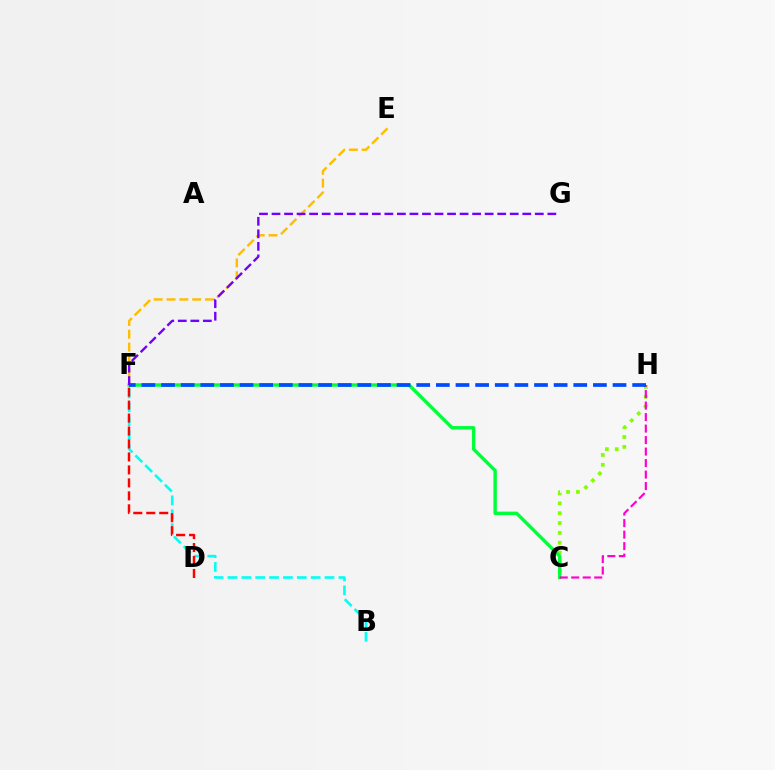{('E', 'F'): [{'color': '#ffbd00', 'line_style': 'dashed', 'thickness': 1.74}], ('C', 'H'): [{'color': '#84ff00', 'line_style': 'dotted', 'thickness': 2.68}, {'color': '#ff00cf', 'line_style': 'dashed', 'thickness': 1.56}], ('C', 'F'): [{'color': '#00ff39', 'line_style': 'solid', 'thickness': 2.45}], ('B', 'F'): [{'color': '#00fff6', 'line_style': 'dashed', 'thickness': 1.88}], ('D', 'F'): [{'color': '#ff0000', 'line_style': 'dashed', 'thickness': 1.76}], ('F', 'H'): [{'color': '#004bff', 'line_style': 'dashed', 'thickness': 2.67}], ('F', 'G'): [{'color': '#7200ff', 'line_style': 'dashed', 'thickness': 1.7}]}